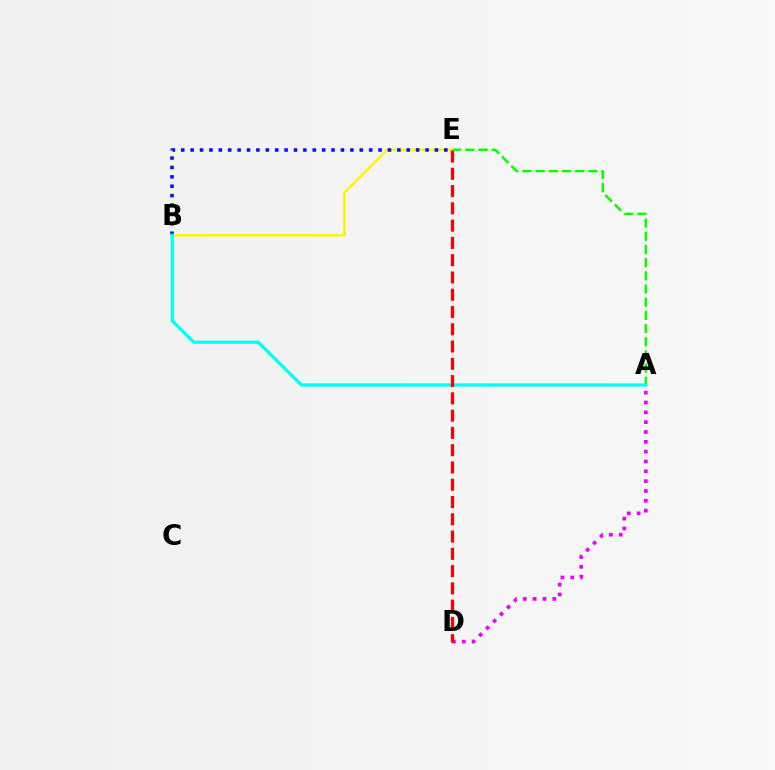{('A', 'E'): [{'color': '#08ff00', 'line_style': 'dashed', 'thickness': 1.79}], ('B', 'E'): [{'color': '#fcf500', 'line_style': 'solid', 'thickness': 1.75}, {'color': '#0010ff', 'line_style': 'dotted', 'thickness': 2.55}], ('A', 'B'): [{'color': '#00fff6', 'line_style': 'solid', 'thickness': 2.34}], ('A', 'D'): [{'color': '#ee00ff', 'line_style': 'dotted', 'thickness': 2.67}], ('D', 'E'): [{'color': '#ff0000', 'line_style': 'dashed', 'thickness': 2.35}]}